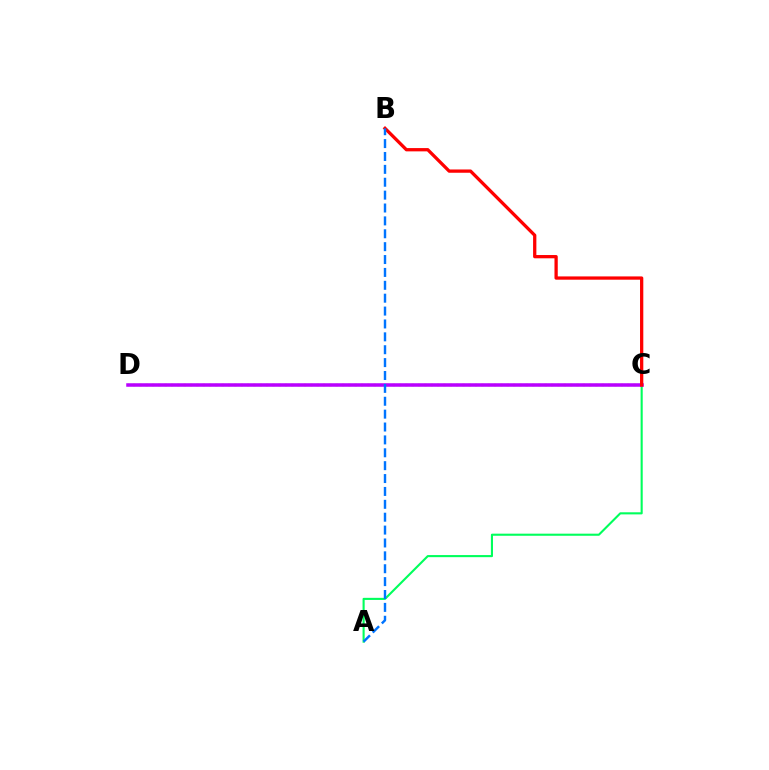{('C', 'D'): [{'color': '#d1ff00', 'line_style': 'dotted', 'thickness': 1.72}, {'color': '#b900ff', 'line_style': 'solid', 'thickness': 2.53}], ('A', 'C'): [{'color': '#00ff5c', 'line_style': 'solid', 'thickness': 1.52}], ('B', 'C'): [{'color': '#ff0000', 'line_style': 'solid', 'thickness': 2.36}], ('A', 'B'): [{'color': '#0074ff', 'line_style': 'dashed', 'thickness': 1.75}]}